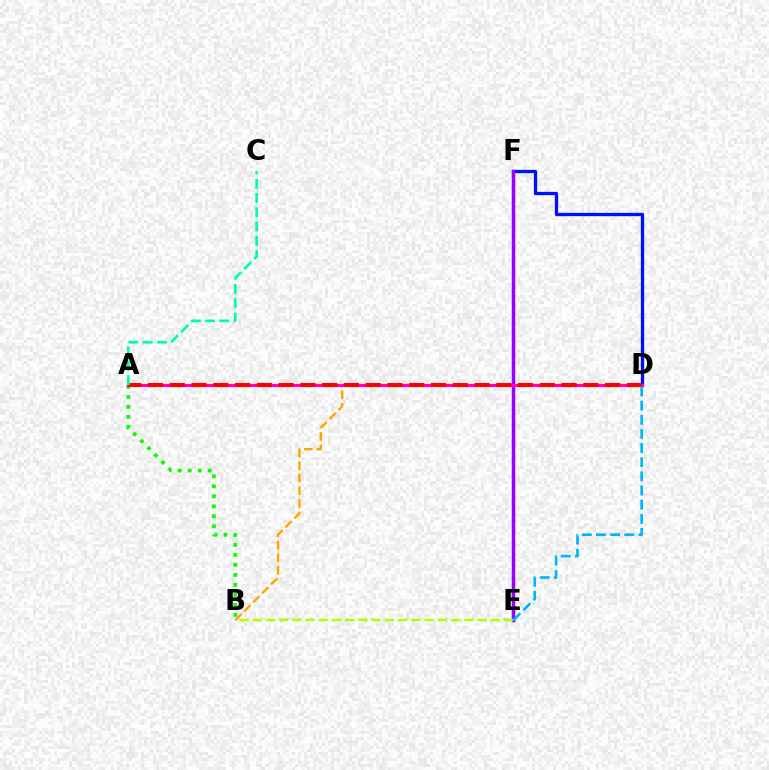{('D', 'F'): [{'color': '#0010ff', 'line_style': 'solid', 'thickness': 2.37}], ('B', 'D'): [{'color': '#ffa500', 'line_style': 'dashed', 'thickness': 1.72}], ('A', 'B'): [{'color': '#08ff00', 'line_style': 'dotted', 'thickness': 2.72}], ('E', 'F'): [{'color': '#9b00ff', 'line_style': 'solid', 'thickness': 2.52}], ('A', 'D'): [{'color': '#ff00bd', 'line_style': 'solid', 'thickness': 2.19}, {'color': '#ff0000', 'line_style': 'dashed', 'thickness': 2.96}], ('B', 'E'): [{'color': '#b3ff00', 'line_style': 'dashed', 'thickness': 1.8}], ('D', 'E'): [{'color': '#00b5ff', 'line_style': 'dashed', 'thickness': 1.92}], ('A', 'C'): [{'color': '#00ff9d', 'line_style': 'dashed', 'thickness': 1.94}]}